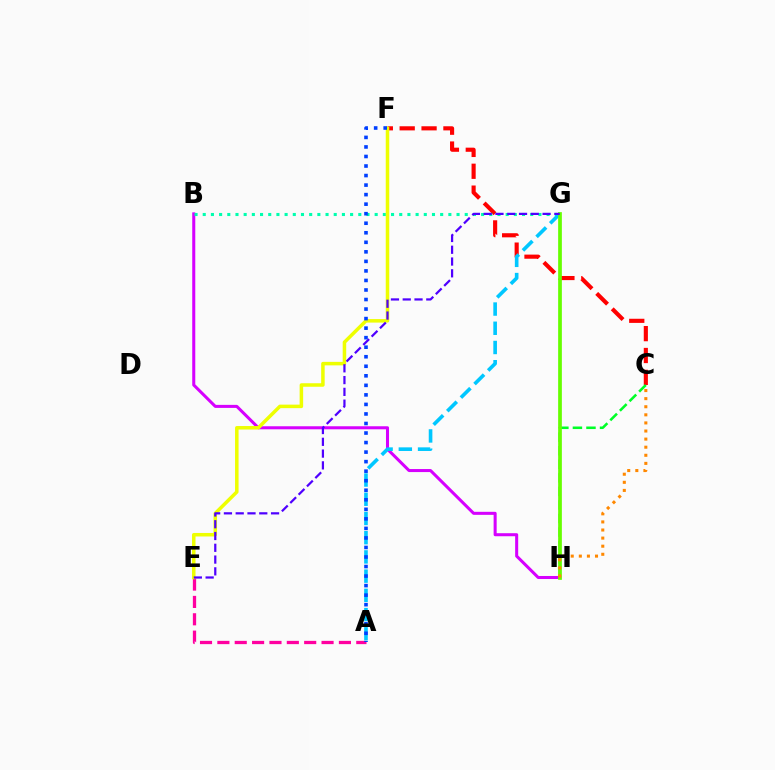{('C', 'F'): [{'color': '#ff0000', 'line_style': 'dashed', 'thickness': 2.97}], ('B', 'H'): [{'color': '#d600ff', 'line_style': 'solid', 'thickness': 2.19}], ('B', 'G'): [{'color': '#00ffaf', 'line_style': 'dotted', 'thickness': 2.22}], ('A', 'G'): [{'color': '#00c7ff', 'line_style': 'dashed', 'thickness': 2.61}], ('A', 'E'): [{'color': '#ff00a0', 'line_style': 'dashed', 'thickness': 2.36}], ('E', 'F'): [{'color': '#eeff00', 'line_style': 'solid', 'thickness': 2.53}], ('C', 'H'): [{'color': '#00ff27', 'line_style': 'dashed', 'thickness': 1.84}, {'color': '#ff8800', 'line_style': 'dotted', 'thickness': 2.2}], ('A', 'F'): [{'color': '#003fff', 'line_style': 'dotted', 'thickness': 2.59}], ('G', 'H'): [{'color': '#66ff00', 'line_style': 'solid', 'thickness': 2.68}], ('E', 'G'): [{'color': '#4f00ff', 'line_style': 'dashed', 'thickness': 1.6}]}